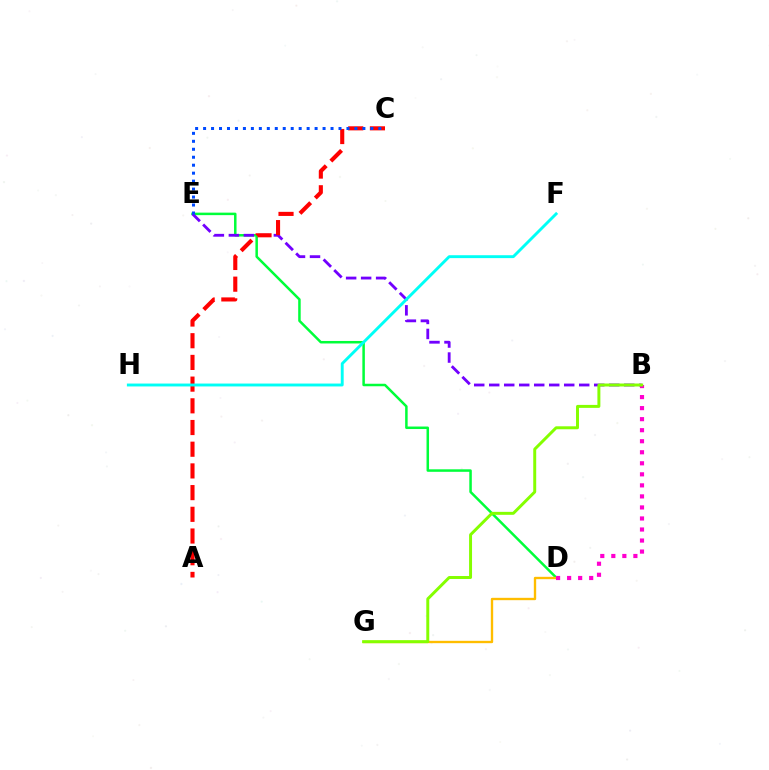{('D', 'E'): [{'color': '#00ff39', 'line_style': 'solid', 'thickness': 1.8}], ('B', 'E'): [{'color': '#7200ff', 'line_style': 'dashed', 'thickness': 2.04}], ('A', 'C'): [{'color': '#ff0000', 'line_style': 'dashed', 'thickness': 2.95}], ('D', 'G'): [{'color': '#ffbd00', 'line_style': 'solid', 'thickness': 1.7}], ('B', 'D'): [{'color': '#ff00cf', 'line_style': 'dotted', 'thickness': 3.0}], ('F', 'H'): [{'color': '#00fff6', 'line_style': 'solid', 'thickness': 2.08}], ('B', 'G'): [{'color': '#84ff00', 'line_style': 'solid', 'thickness': 2.13}], ('C', 'E'): [{'color': '#004bff', 'line_style': 'dotted', 'thickness': 2.16}]}